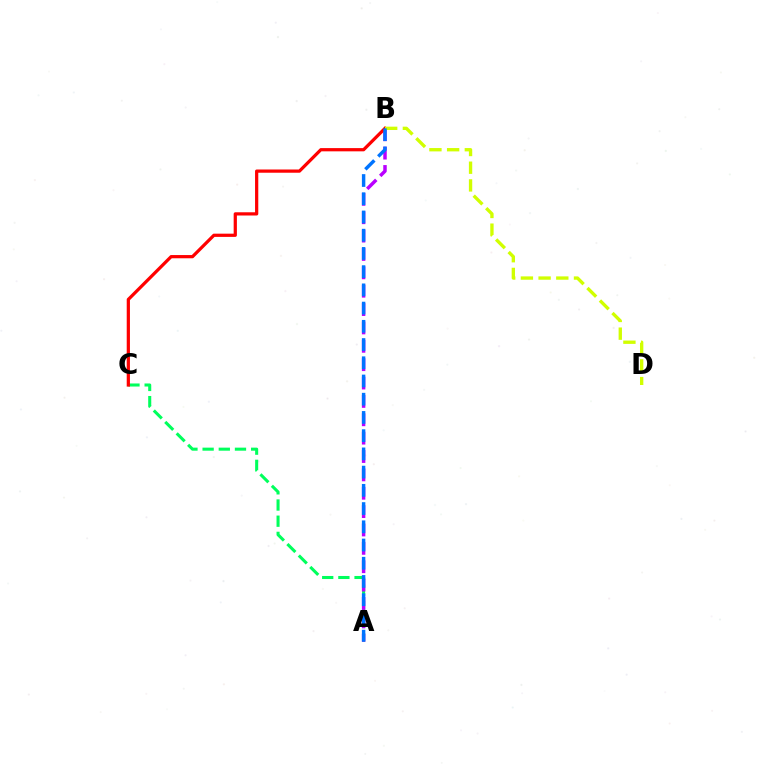{('A', 'C'): [{'color': '#00ff5c', 'line_style': 'dashed', 'thickness': 2.2}], ('A', 'B'): [{'color': '#b900ff', 'line_style': 'dashed', 'thickness': 2.5}, {'color': '#0074ff', 'line_style': 'dashed', 'thickness': 2.48}], ('B', 'C'): [{'color': '#ff0000', 'line_style': 'solid', 'thickness': 2.33}], ('B', 'D'): [{'color': '#d1ff00', 'line_style': 'dashed', 'thickness': 2.4}]}